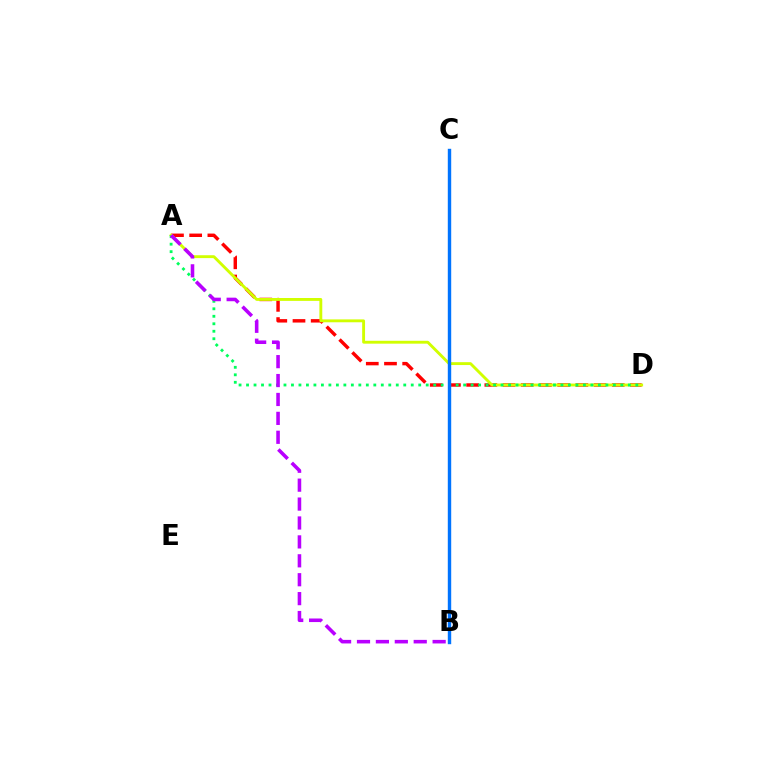{('A', 'D'): [{'color': '#ff0000', 'line_style': 'dashed', 'thickness': 2.47}, {'color': '#d1ff00', 'line_style': 'solid', 'thickness': 2.07}, {'color': '#00ff5c', 'line_style': 'dotted', 'thickness': 2.03}], ('A', 'B'): [{'color': '#b900ff', 'line_style': 'dashed', 'thickness': 2.57}], ('B', 'C'): [{'color': '#0074ff', 'line_style': 'solid', 'thickness': 2.45}]}